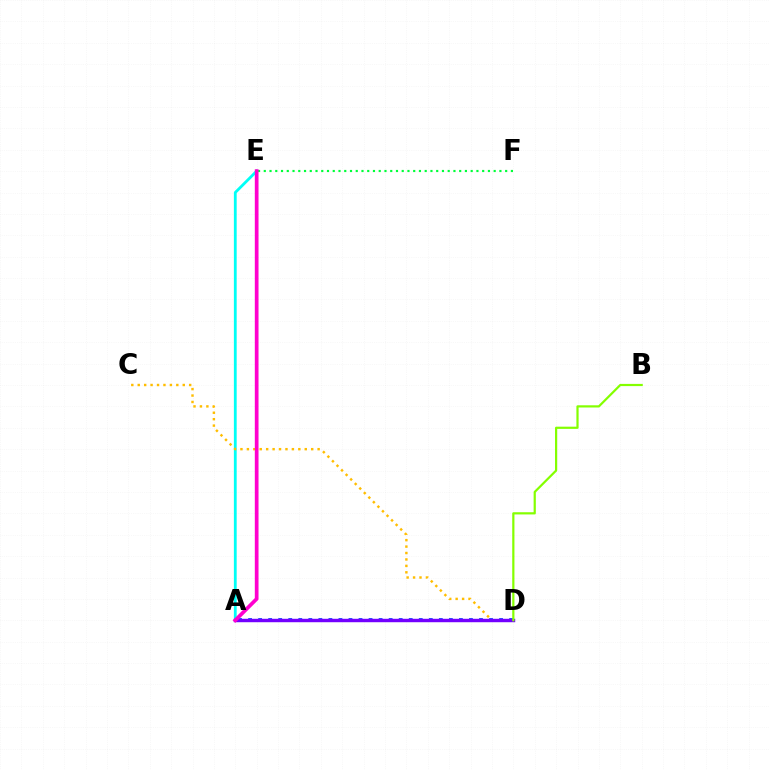{('A', 'D'): [{'color': '#004bff', 'line_style': 'dotted', 'thickness': 2.73}, {'color': '#ff0000', 'line_style': 'solid', 'thickness': 2.03}, {'color': '#7200ff', 'line_style': 'solid', 'thickness': 2.47}], ('A', 'E'): [{'color': '#00fff6', 'line_style': 'solid', 'thickness': 2.02}, {'color': '#ff00cf', 'line_style': 'solid', 'thickness': 2.68}], ('C', 'D'): [{'color': '#ffbd00', 'line_style': 'dotted', 'thickness': 1.75}], ('E', 'F'): [{'color': '#00ff39', 'line_style': 'dotted', 'thickness': 1.56}], ('B', 'D'): [{'color': '#84ff00', 'line_style': 'solid', 'thickness': 1.59}]}